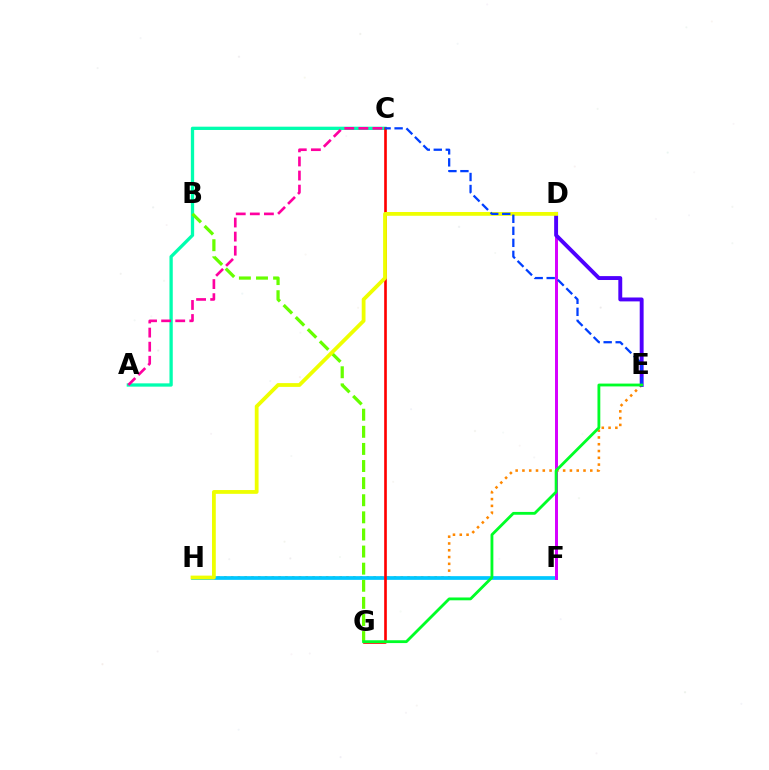{('E', 'H'): [{'color': '#ff8800', 'line_style': 'dotted', 'thickness': 1.84}], ('F', 'H'): [{'color': '#00c7ff', 'line_style': 'solid', 'thickness': 2.67}], ('A', 'C'): [{'color': '#00ffaf', 'line_style': 'solid', 'thickness': 2.37}, {'color': '#ff00a0', 'line_style': 'dashed', 'thickness': 1.91}], ('D', 'F'): [{'color': '#d600ff', 'line_style': 'solid', 'thickness': 2.14}], ('C', 'G'): [{'color': '#ff0000', 'line_style': 'solid', 'thickness': 1.91}], ('D', 'E'): [{'color': '#4f00ff', 'line_style': 'solid', 'thickness': 2.81}], ('B', 'G'): [{'color': '#66ff00', 'line_style': 'dashed', 'thickness': 2.32}], ('D', 'H'): [{'color': '#eeff00', 'line_style': 'solid', 'thickness': 2.73}], ('C', 'E'): [{'color': '#003fff', 'line_style': 'dashed', 'thickness': 1.63}], ('E', 'G'): [{'color': '#00ff27', 'line_style': 'solid', 'thickness': 2.03}]}